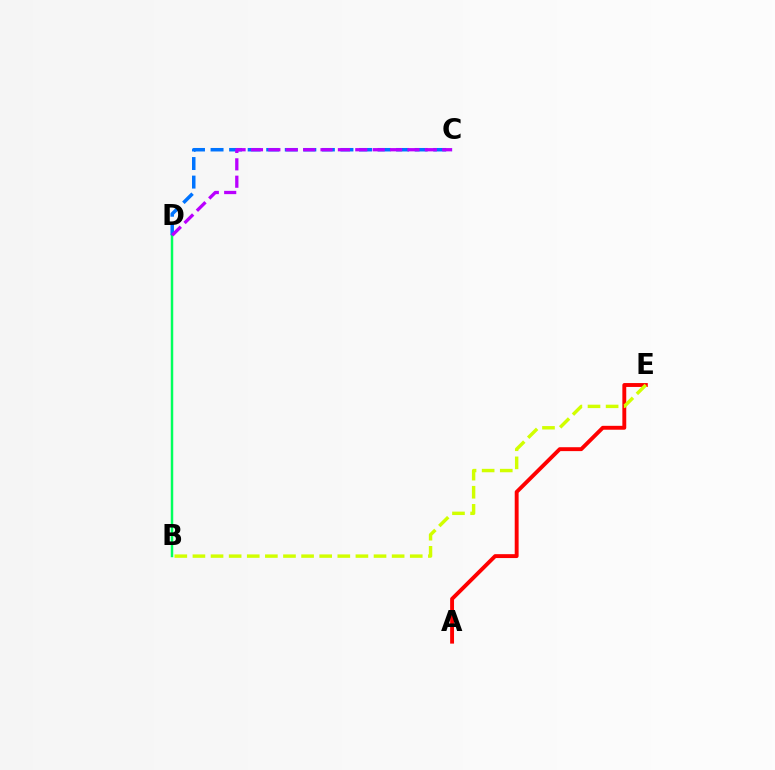{('B', 'D'): [{'color': '#00ff5c', 'line_style': 'solid', 'thickness': 1.78}], ('A', 'E'): [{'color': '#ff0000', 'line_style': 'solid', 'thickness': 2.8}], ('C', 'D'): [{'color': '#0074ff', 'line_style': 'dashed', 'thickness': 2.52}, {'color': '#b900ff', 'line_style': 'dashed', 'thickness': 2.36}], ('B', 'E'): [{'color': '#d1ff00', 'line_style': 'dashed', 'thickness': 2.46}]}